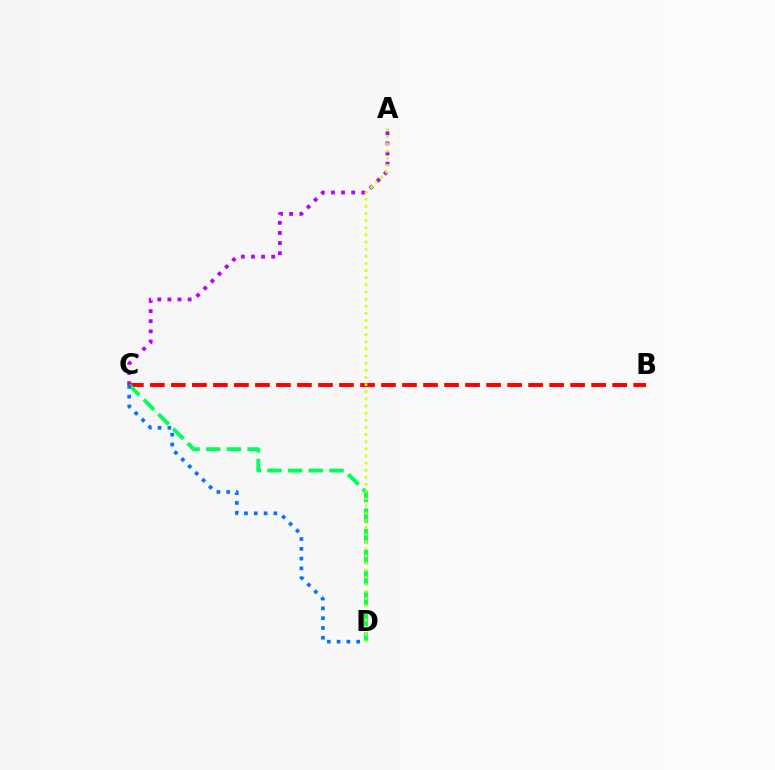{('A', 'C'): [{'color': '#b900ff', 'line_style': 'dotted', 'thickness': 2.75}], ('B', 'C'): [{'color': '#ff0000', 'line_style': 'dashed', 'thickness': 2.85}], ('C', 'D'): [{'color': '#00ff5c', 'line_style': 'dashed', 'thickness': 2.81}, {'color': '#0074ff', 'line_style': 'dotted', 'thickness': 2.66}], ('A', 'D'): [{'color': '#d1ff00', 'line_style': 'dotted', 'thickness': 1.94}]}